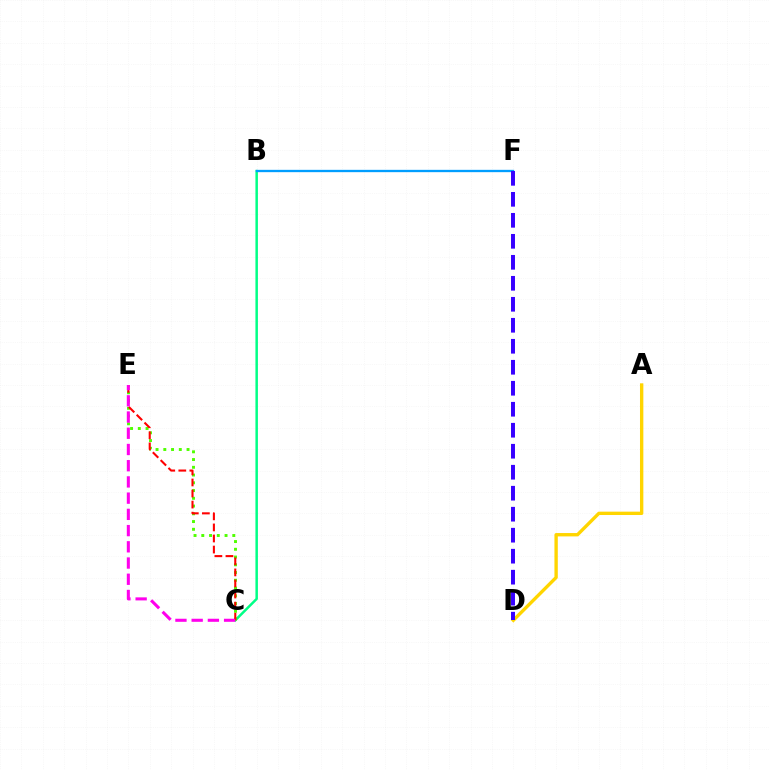{('A', 'D'): [{'color': '#ffd500', 'line_style': 'solid', 'thickness': 2.42}], ('B', 'C'): [{'color': '#00ff86', 'line_style': 'solid', 'thickness': 1.8}], ('C', 'E'): [{'color': '#4fff00', 'line_style': 'dotted', 'thickness': 2.11}, {'color': '#ff0000', 'line_style': 'dashed', 'thickness': 1.5}, {'color': '#ff00ed', 'line_style': 'dashed', 'thickness': 2.2}], ('B', 'F'): [{'color': '#009eff', 'line_style': 'solid', 'thickness': 1.67}], ('D', 'F'): [{'color': '#3700ff', 'line_style': 'dashed', 'thickness': 2.85}]}